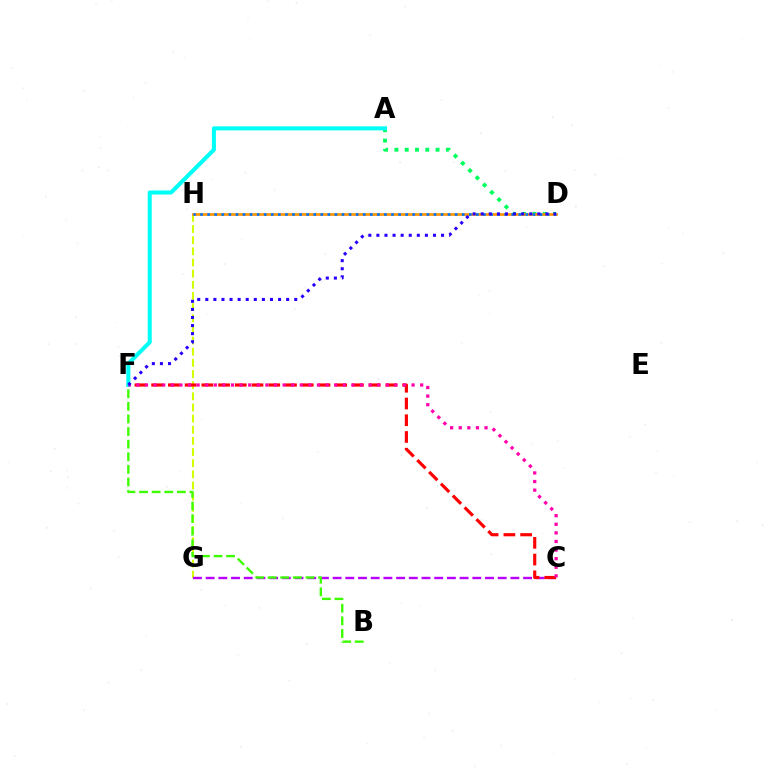{('G', 'H'): [{'color': '#d1ff00', 'line_style': 'dashed', 'thickness': 1.51}], ('C', 'G'): [{'color': '#b900ff', 'line_style': 'dashed', 'thickness': 1.72}], ('C', 'F'): [{'color': '#ff0000', 'line_style': 'dashed', 'thickness': 2.27}, {'color': '#ff00ac', 'line_style': 'dotted', 'thickness': 2.34}], ('A', 'D'): [{'color': '#00ff5c', 'line_style': 'dotted', 'thickness': 2.79}], ('B', 'F'): [{'color': '#3dff00', 'line_style': 'dashed', 'thickness': 1.71}], ('D', 'H'): [{'color': '#ff9400', 'line_style': 'solid', 'thickness': 1.94}, {'color': '#0074ff', 'line_style': 'dotted', 'thickness': 1.92}], ('A', 'F'): [{'color': '#00fff6', 'line_style': 'solid', 'thickness': 2.91}], ('D', 'F'): [{'color': '#2500ff', 'line_style': 'dotted', 'thickness': 2.2}]}